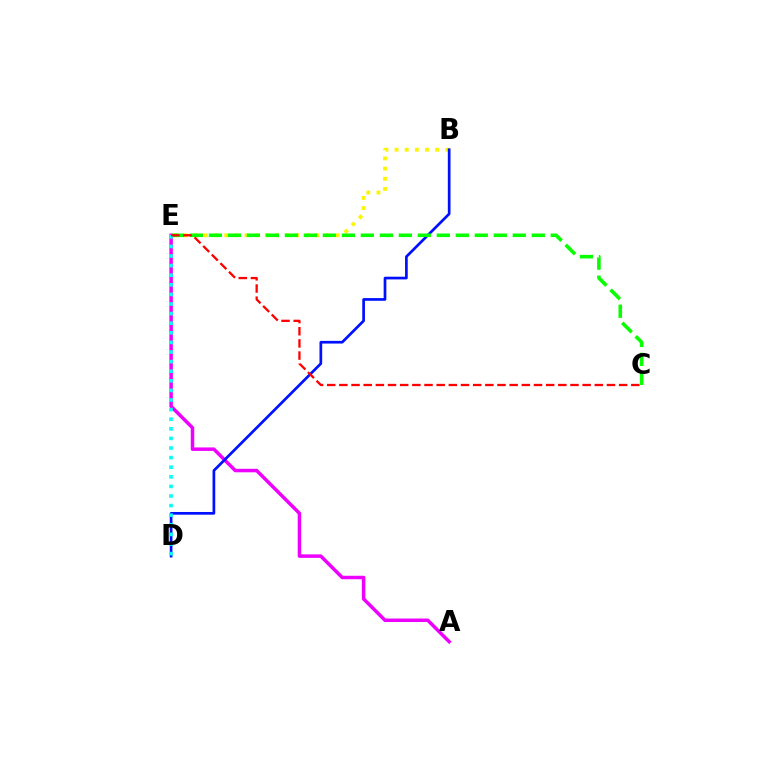{('B', 'E'): [{'color': '#fcf500', 'line_style': 'dotted', 'thickness': 2.76}], ('A', 'E'): [{'color': '#ee00ff', 'line_style': 'solid', 'thickness': 2.52}], ('B', 'D'): [{'color': '#0010ff', 'line_style': 'solid', 'thickness': 1.94}], ('C', 'E'): [{'color': '#08ff00', 'line_style': 'dashed', 'thickness': 2.58}, {'color': '#ff0000', 'line_style': 'dashed', 'thickness': 1.65}], ('D', 'E'): [{'color': '#00fff6', 'line_style': 'dotted', 'thickness': 2.61}]}